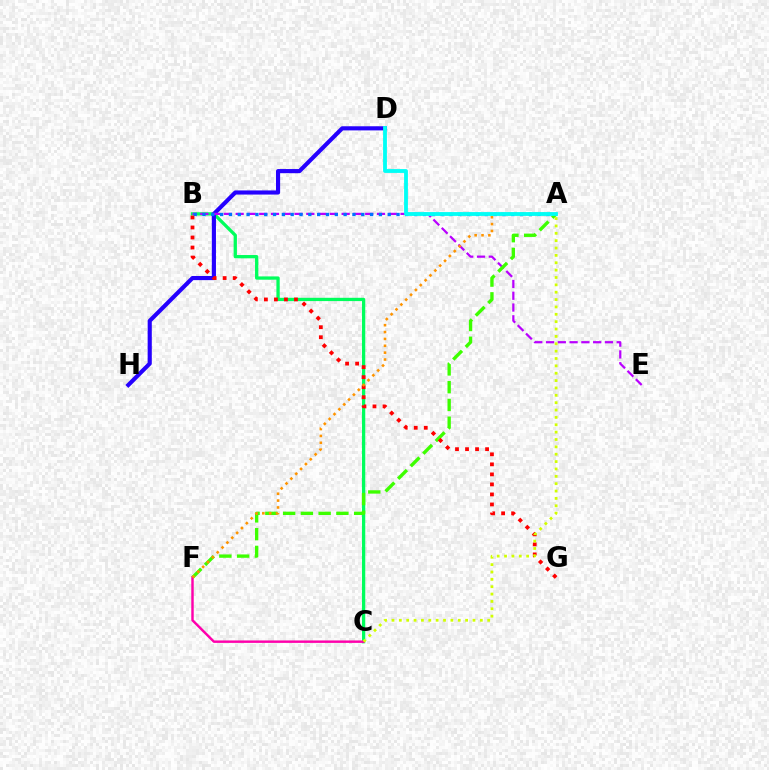{('B', 'C'): [{'color': '#00ff5c', 'line_style': 'solid', 'thickness': 2.37}], ('D', 'H'): [{'color': '#2500ff', 'line_style': 'solid', 'thickness': 2.98}], ('B', 'E'): [{'color': '#b900ff', 'line_style': 'dashed', 'thickness': 1.6}], ('A', 'B'): [{'color': '#0074ff', 'line_style': 'dotted', 'thickness': 2.4}], ('A', 'F'): [{'color': '#3dff00', 'line_style': 'dashed', 'thickness': 2.41}, {'color': '#ff9400', 'line_style': 'dotted', 'thickness': 1.87}], ('B', 'G'): [{'color': '#ff0000', 'line_style': 'dotted', 'thickness': 2.72}], ('C', 'F'): [{'color': '#ff00ac', 'line_style': 'solid', 'thickness': 1.76}], ('A', 'C'): [{'color': '#d1ff00', 'line_style': 'dotted', 'thickness': 2.0}], ('A', 'D'): [{'color': '#00fff6', 'line_style': 'solid', 'thickness': 2.75}]}